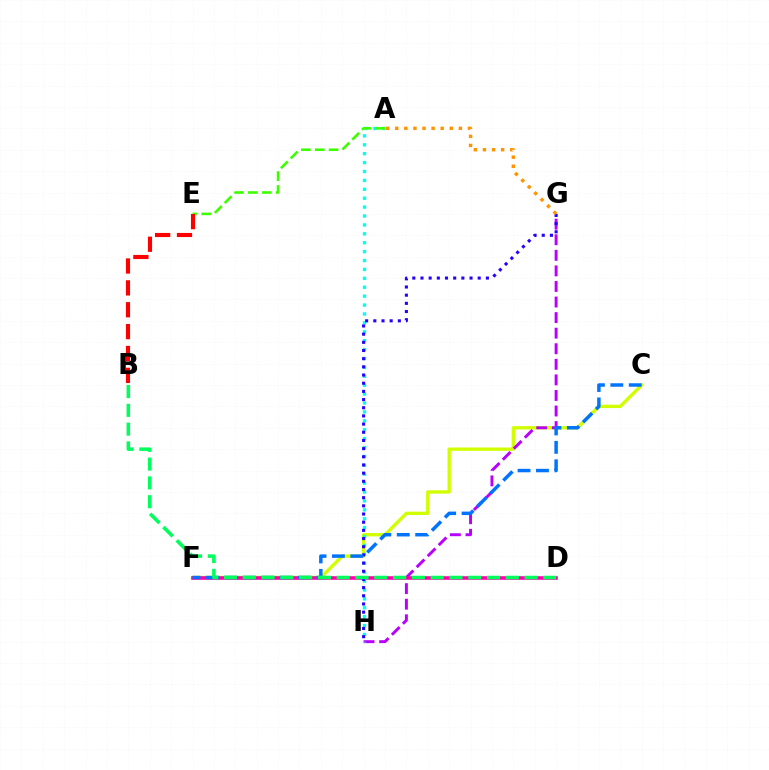{('C', 'F'): [{'color': '#d1ff00', 'line_style': 'solid', 'thickness': 2.41}, {'color': '#0074ff', 'line_style': 'dashed', 'thickness': 2.5}], ('G', 'H'): [{'color': '#b900ff', 'line_style': 'dashed', 'thickness': 2.12}, {'color': '#2500ff', 'line_style': 'dotted', 'thickness': 2.22}], ('D', 'F'): [{'color': '#ff00ac', 'line_style': 'solid', 'thickness': 2.59}], ('A', 'H'): [{'color': '#00fff6', 'line_style': 'dotted', 'thickness': 2.42}], ('A', 'G'): [{'color': '#ff9400', 'line_style': 'dotted', 'thickness': 2.47}], ('A', 'E'): [{'color': '#3dff00', 'line_style': 'dashed', 'thickness': 1.88}], ('B', 'E'): [{'color': '#ff0000', 'line_style': 'dashed', 'thickness': 2.97}], ('B', 'D'): [{'color': '#00ff5c', 'line_style': 'dashed', 'thickness': 2.55}]}